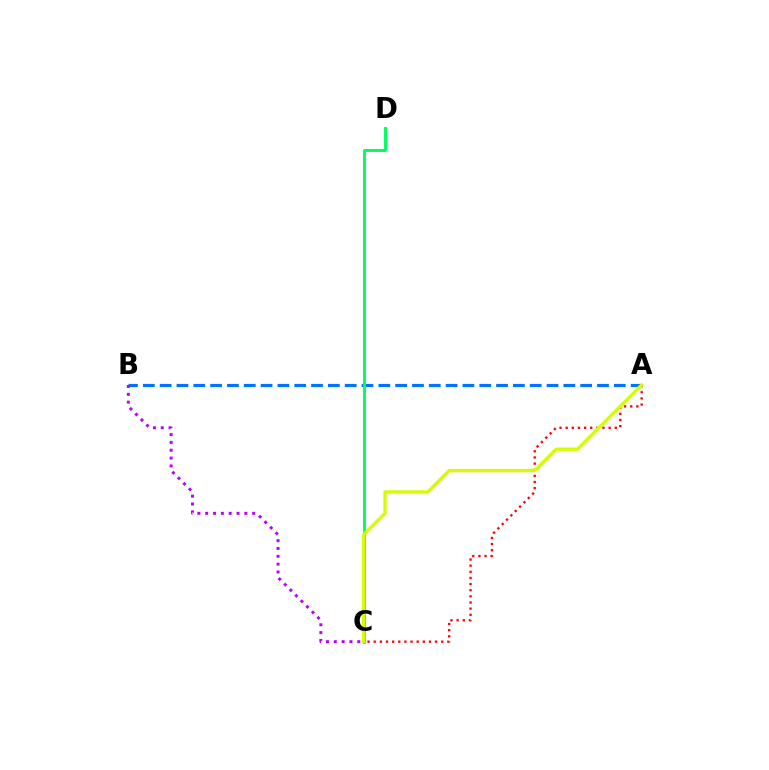{('A', 'B'): [{'color': '#0074ff', 'line_style': 'dashed', 'thickness': 2.29}], ('C', 'D'): [{'color': '#00ff5c', 'line_style': 'solid', 'thickness': 2.11}], ('B', 'C'): [{'color': '#b900ff', 'line_style': 'dotted', 'thickness': 2.13}], ('A', 'C'): [{'color': '#ff0000', 'line_style': 'dotted', 'thickness': 1.67}, {'color': '#d1ff00', 'line_style': 'solid', 'thickness': 2.41}]}